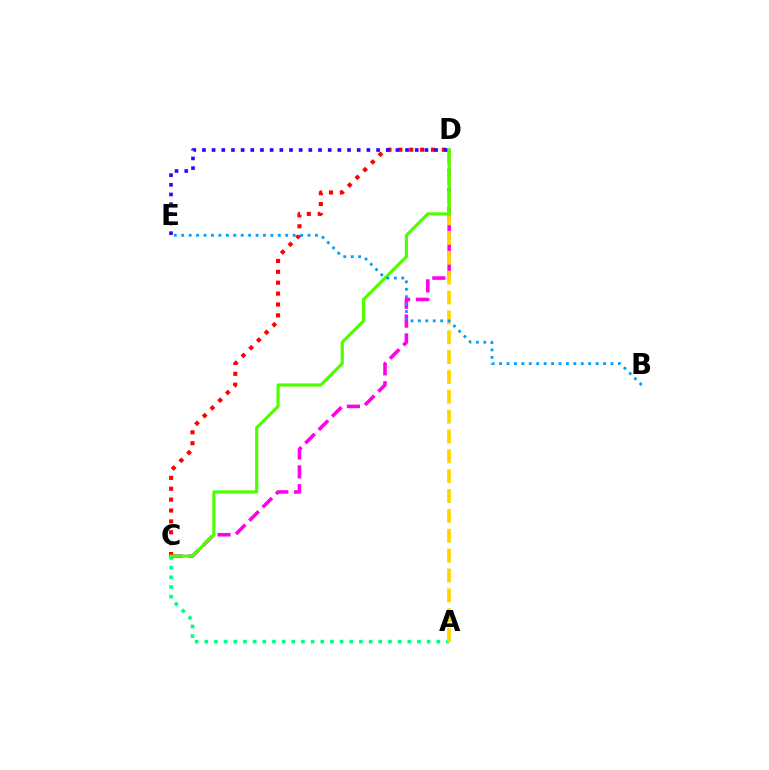{('A', 'C'): [{'color': '#00ff86', 'line_style': 'dotted', 'thickness': 2.63}], ('C', 'D'): [{'color': '#ff00ed', 'line_style': 'dashed', 'thickness': 2.56}, {'color': '#ff0000', 'line_style': 'dotted', 'thickness': 2.96}, {'color': '#4fff00', 'line_style': 'solid', 'thickness': 2.28}], ('A', 'D'): [{'color': '#ffd500', 'line_style': 'dashed', 'thickness': 2.7}], ('D', 'E'): [{'color': '#3700ff', 'line_style': 'dotted', 'thickness': 2.63}], ('B', 'E'): [{'color': '#009eff', 'line_style': 'dotted', 'thickness': 2.02}]}